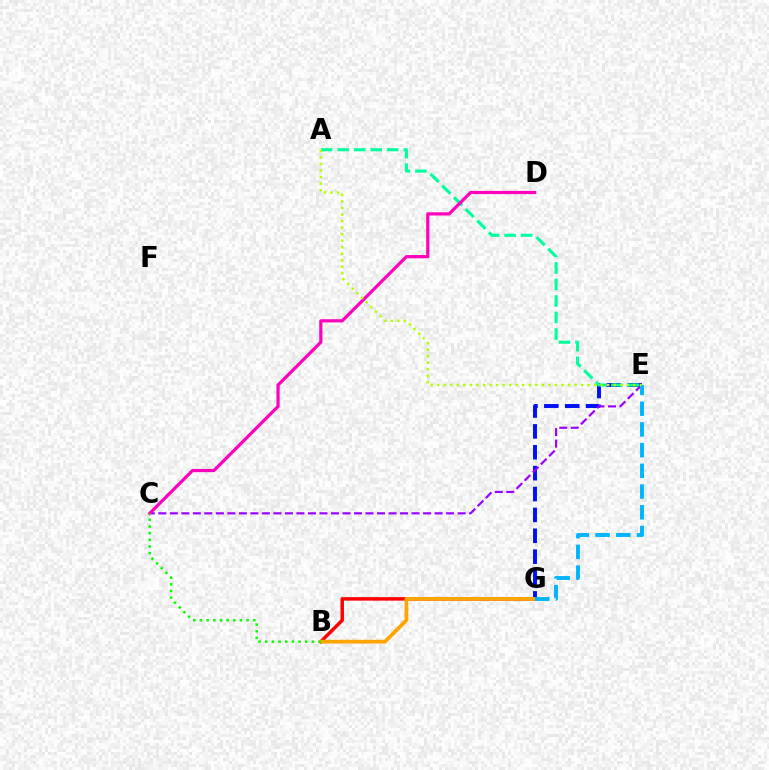{('B', 'G'): [{'color': '#ff0000', 'line_style': 'solid', 'thickness': 2.51}, {'color': '#ffa500', 'line_style': 'solid', 'thickness': 2.7}], ('E', 'G'): [{'color': '#0010ff', 'line_style': 'dashed', 'thickness': 2.84}, {'color': '#00b5ff', 'line_style': 'dashed', 'thickness': 2.81}], ('C', 'E'): [{'color': '#9b00ff', 'line_style': 'dashed', 'thickness': 1.56}], ('A', 'E'): [{'color': '#00ff9d', 'line_style': 'dashed', 'thickness': 2.25}, {'color': '#b3ff00', 'line_style': 'dotted', 'thickness': 1.78}], ('C', 'D'): [{'color': '#ff00bd', 'line_style': 'solid', 'thickness': 2.3}], ('B', 'C'): [{'color': '#08ff00', 'line_style': 'dotted', 'thickness': 1.81}]}